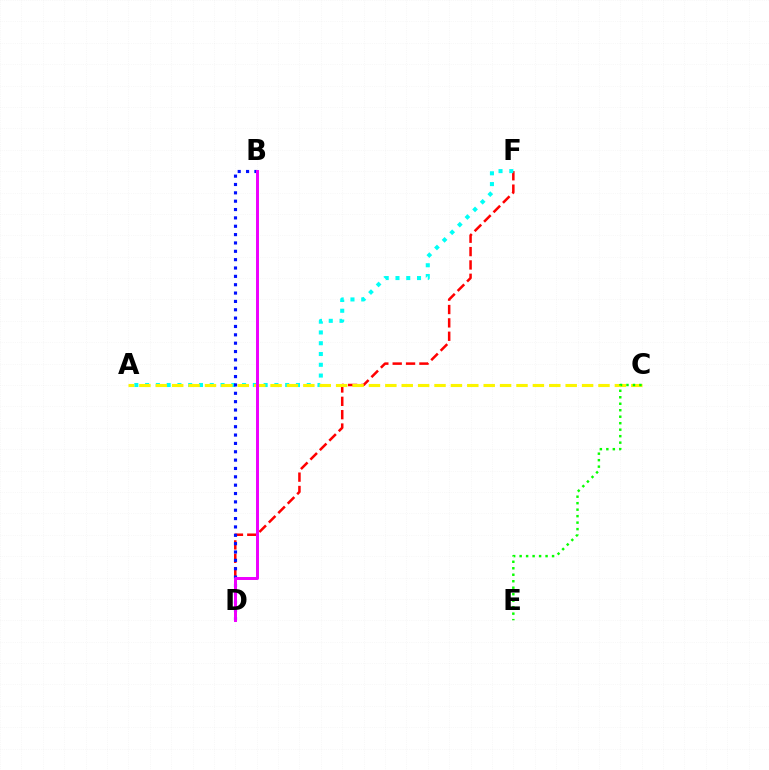{('D', 'F'): [{'color': '#ff0000', 'line_style': 'dashed', 'thickness': 1.82}], ('A', 'F'): [{'color': '#00fff6', 'line_style': 'dotted', 'thickness': 2.93}], ('A', 'C'): [{'color': '#fcf500', 'line_style': 'dashed', 'thickness': 2.23}], ('C', 'E'): [{'color': '#08ff00', 'line_style': 'dotted', 'thickness': 1.76}], ('B', 'D'): [{'color': '#0010ff', 'line_style': 'dotted', 'thickness': 2.27}, {'color': '#ee00ff', 'line_style': 'solid', 'thickness': 2.14}]}